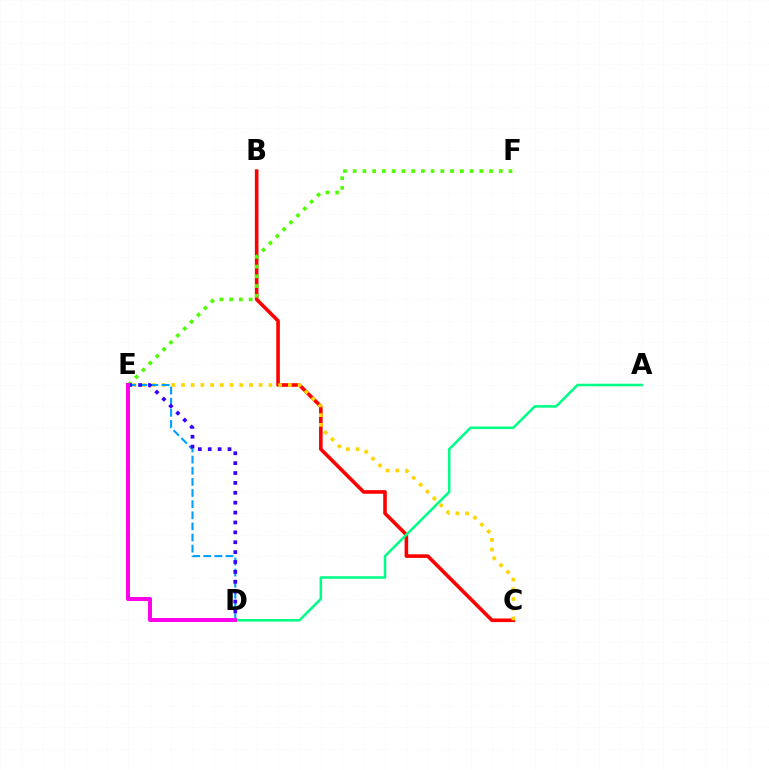{('B', 'C'): [{'color': '#ff0000', 'line_style': 'solid', 'thickness': 2.59}], ('C', 'E'): [{'color': '#ffd500', 'line_style': 'dotted', 'thickness': 2.64}], ('E', 'F'): [{'color': '#4fff00', 'line_style': 'dotted', 'thickness': 2.65}], ('A', 'D'): [{'color': '#00ff86', 'line_style': 'solid', 'thickness': 1.84}], ('D', 'E'): [{'color': '#009eff', 'line_style': 'dashed', 'thickness': 1.51}, {'color': '#3700ff', 'line_style': 'dotted', 'thickness': 2.69}, {'color': '#ff00ed', 'line_style': 'solid', 'thickness': 2.85}]}